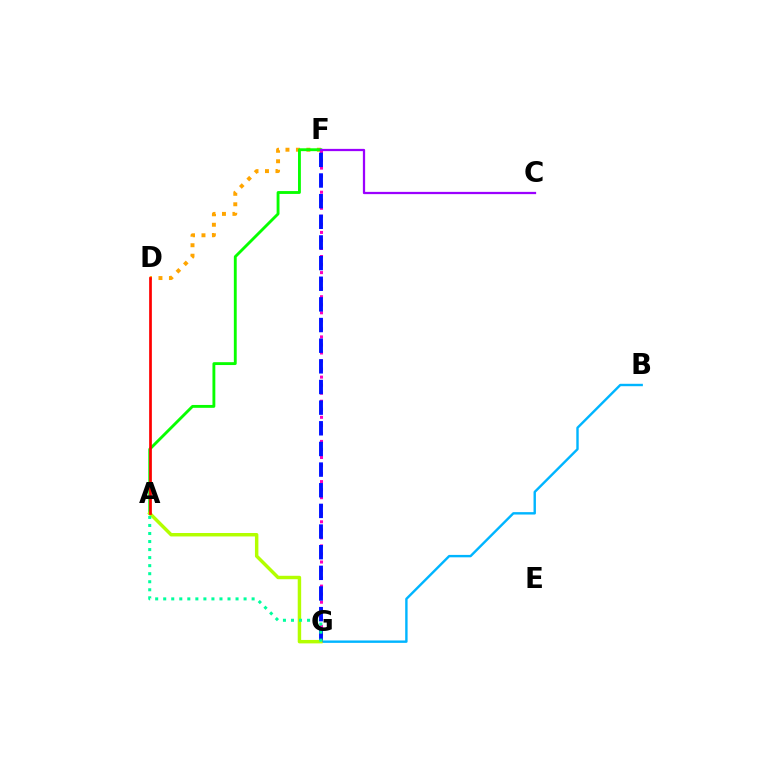{('D', 'F'): [{'color': '#ffa500', 'line_style': 'dotted', 'thickness': 2.84}], ('A', 'F'): [{'color': '#08ff00', 'line_style': 'solid', 'thickness': 2.06}], ('B', 'G'): [{'color': '#00b5ff', 'line_style': 'solid', 'thickness': 1.73}], ('F', 'G'): [{'color': '#ff00bd', 'line_style': 'dotted', 'thickness': 2.18}, {'color': '#0010ff', 'line_style': 'dashed', 'thickness': 2.81}], ('C', 'F'): [{'color': '#9b00ff', 'line_style': 'solid', 'thickness': 1.62}], ('A', 'G'): [{'color': '#b3ff00', 'line_style': 'solid', 'thickness': 2.48}, {'color': '#00ff9d', 'line_style': 'dotted', 'thickness': 2.18}], ('A', 'D'): [{'color': '#ff0000', 'line_style': 'solid', 'thickness': 1.95}]}